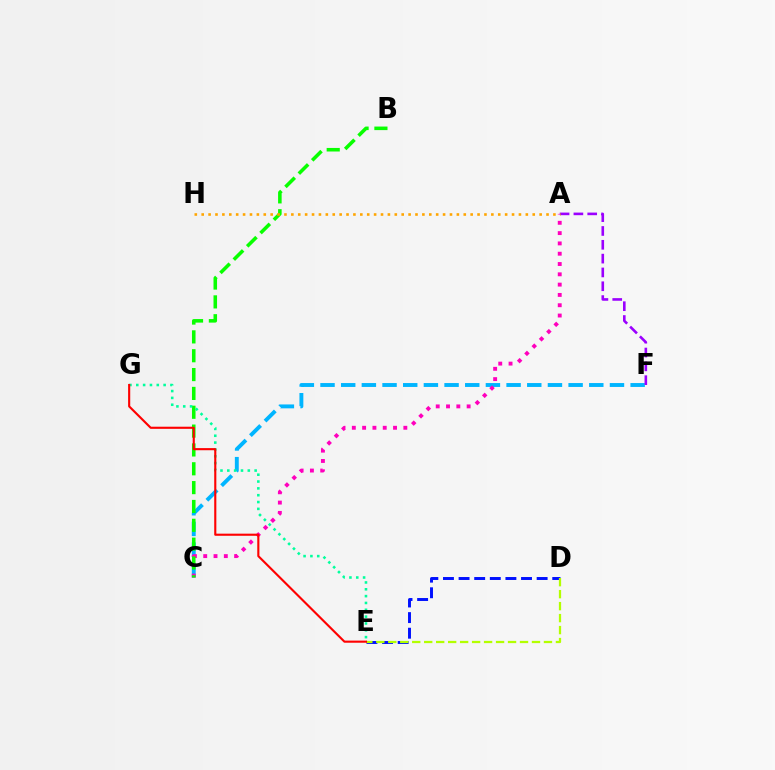{('D', 'E'): [{'color': '#0010ff', 'line_style': 'dashed', 'thickness': 2.12}, {'color': '#b3ff00', 'line_style': 'dashed', 'thickness': 1.63}], ('C', 'F'): [{'color': '#00b5ff', 'line_style': 'dashed', 'thickness': 2.81}], ('A', 'C'): [{'color': '#ff00bd', 'line_style': 'dotted', 'thickness': 2.8}], ('B', 'C'): [{'color': '#08ff00', 'line_style': 'dashed', 'thickness': 2.56}], ('A', 'F'): [{'color': '#9b00ff', 'line_style': 'dashed', 'thickness': 1.88}], ('E', 'G'): [{'color': '#00ff9d', 'line_style': 'dotted', 'thickness': 1.86}, {'color': '#ff0000', 'line_style': 'solid', 'thickness': 1.53}], ('A', 'H'): [{'color': '#ffa500', 'line_style': 'dotted', 'thickness': 1.87}]}